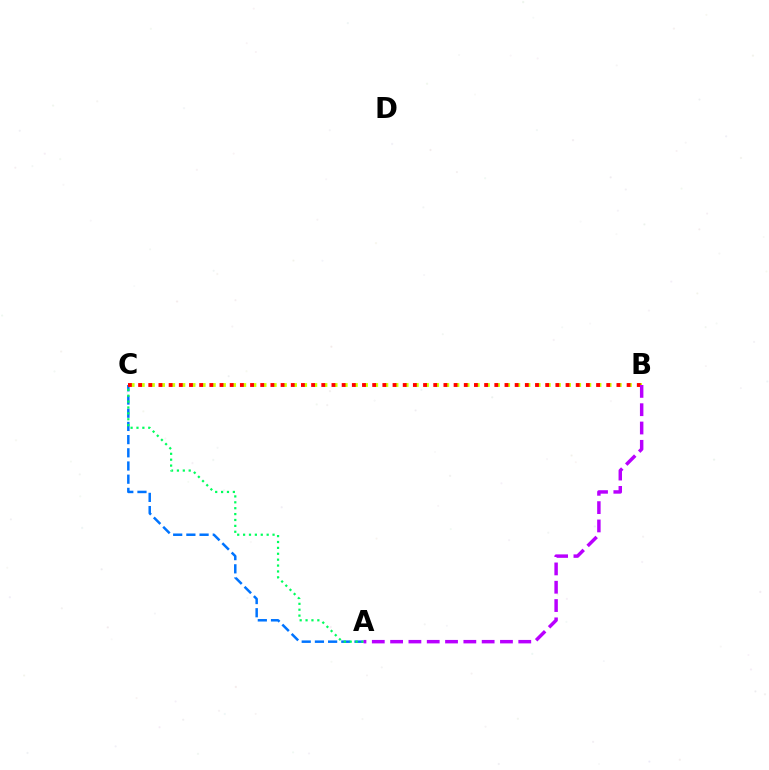{('B', 'C'): [{'color': '#d1ff00', 'line_style': 'dotted', 'thickness': 2.76}, {'color': '#ff0000', 'line_style': 'dotted', 'thickness': 2.77}], ('A', 'C'): [{'color': '#0074ff', 'line_style': 'dashed', 'thickness': 1.79}, {'color': '#00ff5c', 'line_style': 'dotted', 'thickness': 1.6}], ('A', 'B'): [{'color': '#b900ff', 'line_style': 'dashed', 'thickness': 2.49}]}